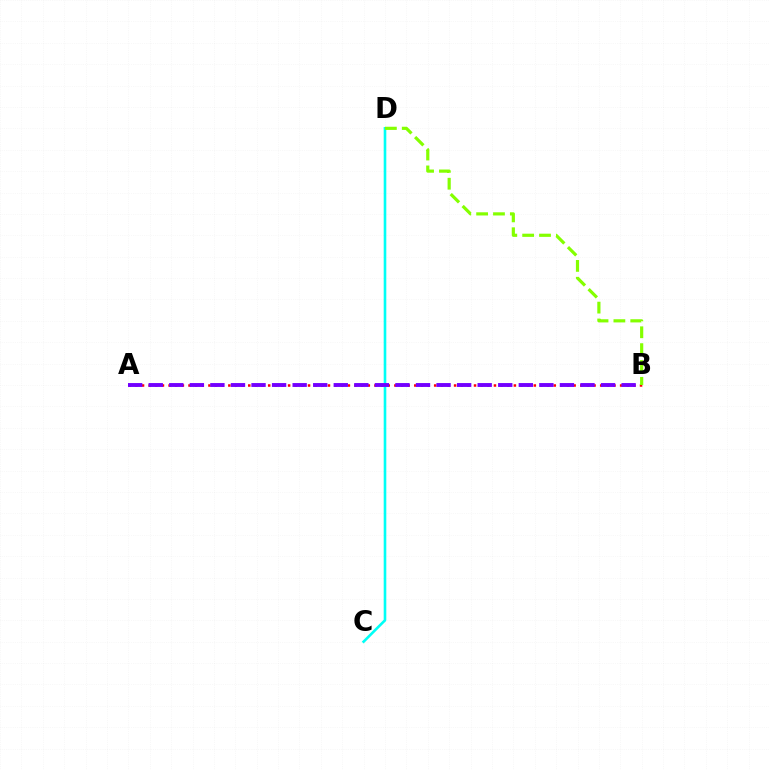{('C', 'D'): [{'color': '#00fff6', 'line_style': 'solid', 'thickness': 1.89}], ('A', 'B'): [{'color': '#ff0000', 'line_style': 'dotted', 'thickness': 1.8}, {'color': '#7200ff', 'line_style': 'dashed', 'thickness': 2.79}], ('B', 'D'): [{'color': '#84ff00', 'line_style': 'dashed', 'thickness': 2.29}]}